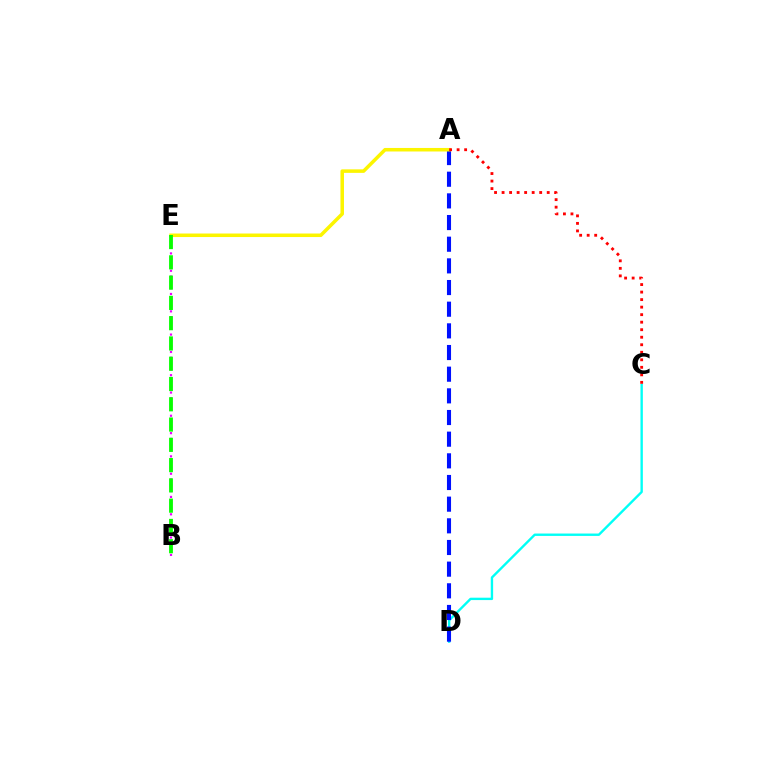{('C', 'D'): [{'color': '#00fff6', 'line_style': 'solid', 'thickness': 1.71}], ('A', 'D'): [{'color': '#0010ff', 'line_style': 'dashed', 'thickness': 2.94}], ('A', 'E'): [{'color': '#fcf500', 'line_style': 'solid', 'thickness': 2.53}], ('B', 'E'): [{'color': '#ee00ff', 'line_style': 'dotted', 'thickness': 1.58}, {'color': '#08ff00', 'line_style': 'dashed', 'thickness': 2.75}], ('A', 'C'): [{'color': '#ff0000', 'line_style': 'dotted', 'thickness': 2.04}]}